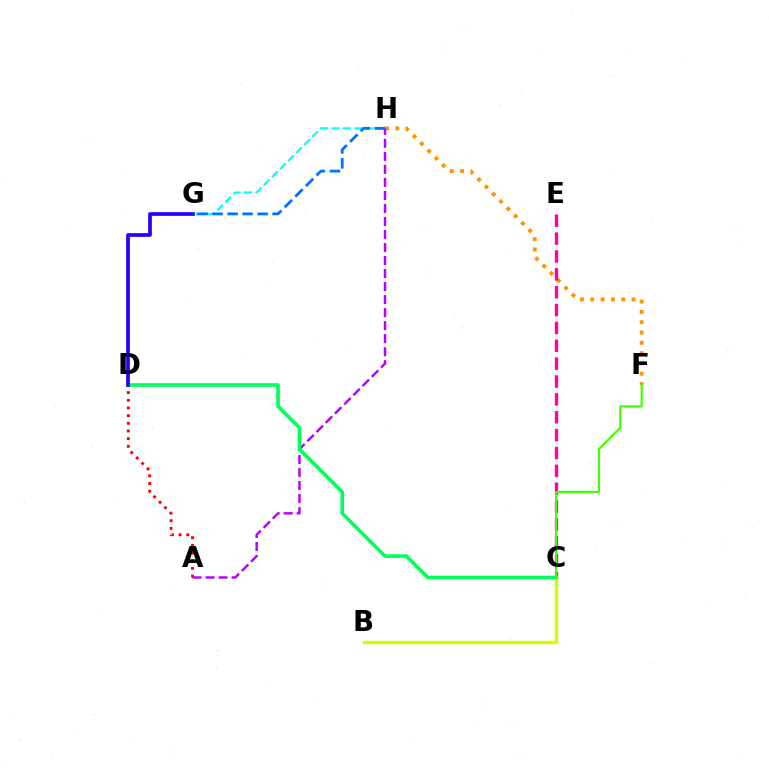{('F', 'H'): [{'color': '#ff9400', 'line_style': 'dotted', 'thickness': 2.8}], ('C', 'E'): [{'color': '#ff00ac', 'line_style': 'dashed', 'thickness': 2.43}], ('B', 'C'): [{'color': '#d1ff00', 'line_style': 'solid', 'thickness': 2.43}], ('A', 'H'): [{'color': '#b900ff', 'line_style': 'dashed', 'thickness': 1.77}], ('C', 'D'): [{'color': '#00ff5c', 'line_style': 'solid', 'thickness': 2.6}], ('A', 'D'): [{'color': '#ff0000', 'line_style': 'dotted', 'thickness': 2.09}], ('D', 'G'): [{'color': '#2500ff', 'line_style': 'solid', 'thickness': 2.66}], ('C', 'F'): [{'color': '#3dff00', 'line_style': 'solid', 'thickness': 1.56}], ('G', 'H'): [{'color': '#00fff6', 'line_style': 'dashed', 'thickness': 1.55}, {'color': '#0074ff', 'line_style': 'dashed', 'thickness': 2.04}]}